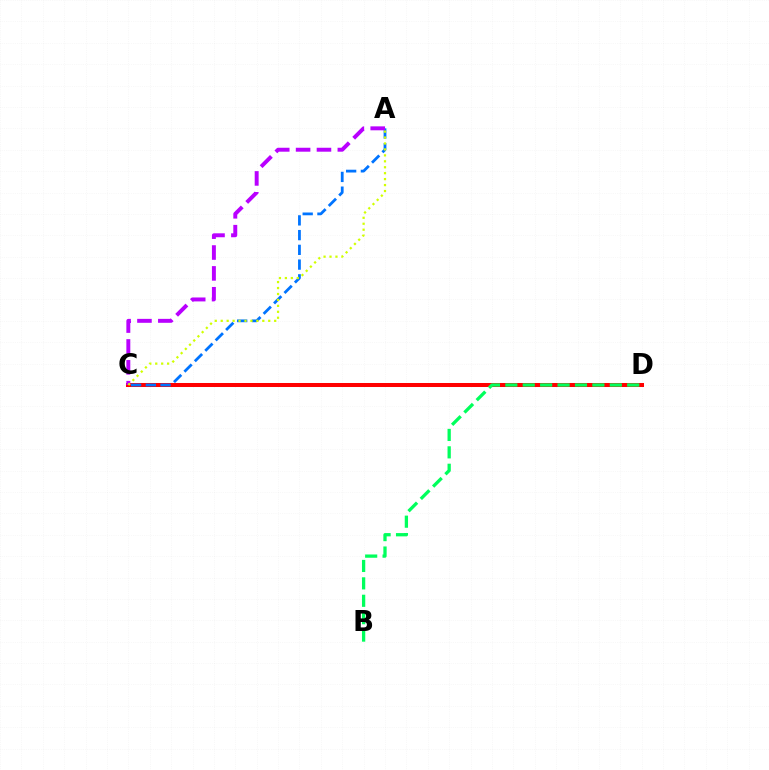{('C', 'D'): [{'color': '#ff0000', 'line_style': 'solid', 'thickness': 2.89}], ('B', 'D'): [{'color': '#00ff5c', 'line_style': 'dashed', 'thickness': 2.37}], ('A', 'C'): [{'color': '#0074ff', 'line_style': 'dashed', 'thickness': 2.0}, {'color': '#b900ff', 'line_style': 'dashed', 'thickness': 2.84}, {'color': '#d1ff00', 'line_style': 'dotted', 'thickness': 1.61}]}